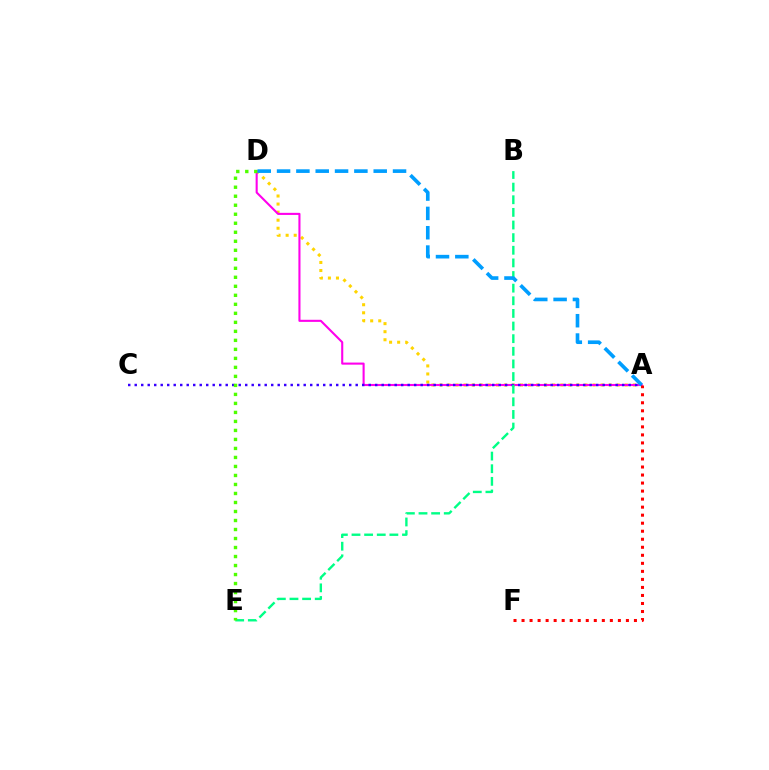{('A', 'D'): [{'color': '#ffd500', 'line_style': 'dotted', 'thickness': 2.19}, {'color': '#ff00ed', 'line_style': 'solid', 'thickness': 1.51}, {'color': '#009eff', 'line_style': 'dashed', 'thickness': 2.63}], ('A', 'C'): [{'color': '#3700ff', 'line_style': 'dotted', 'thickness': 1.77}], ('B', 'E'): [{'color': '#00ff86', 'line_style': 'dashed', 'thickness': 1.72}], ('D', 'E'): [{'color': '#4fff00', 'line_style': 'dotted', 'thickness': 2.45}], ('A', 'F'): [{'color': '#ff0000', 'line_style': 'dotted', 'thickness': 2.18}]}